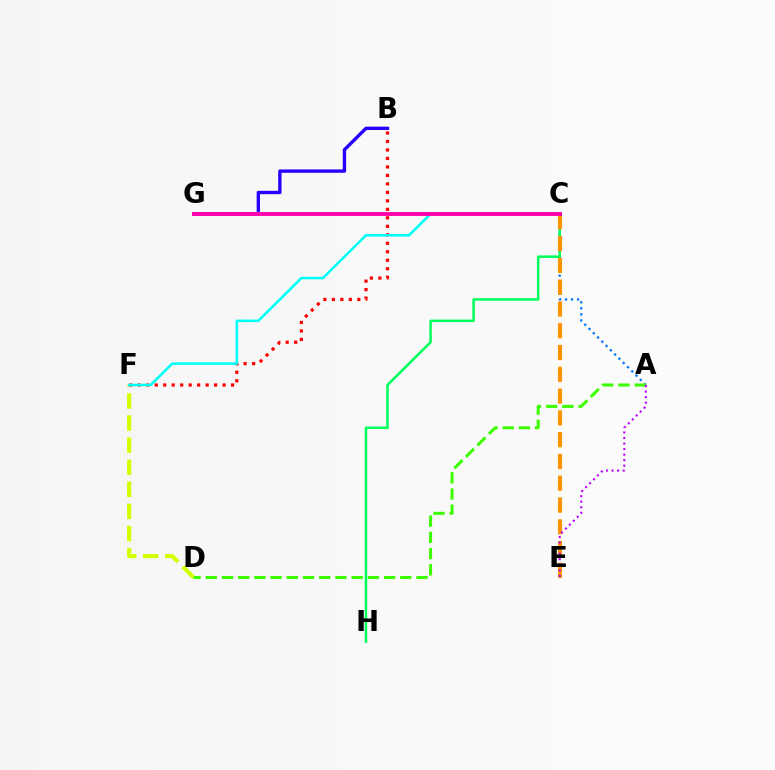{('D', 'F'): [{'color': '#d1ff00', 'line_style': 'dashed', 'thickness': 3.0}], ('A', 'C'): [{'color': '#0074ff', 'line_style': 'dotted', 'thickness': 1.64}], ('C', 'H'): [{'color': '#00ff5c', 'line_style': 'solid', 'thickness': 1.81}], ('A', 'D'): [{'color': '#3dff00', 'line_style': 'dashed', 'thickness': 2.2}], ('C', 'E'): [{'color': '#ff9400', 'line_style': 'dashed', 'thickness': 2.96}], ('B', 'F'): [{'color': '#ff0000', 'line_style': 'dotted', 'thickness': 2.31}], ('C', 'F'): [{'color': '#00fff6', 'line_style': 'solid', 'thickness': 1.84}], ('A', 'E'): [{'color': '#b900ff', 'line_style': 'dotted', 'thickness': 1.5}], ('B', 'G'): [{'color': '#2500ff', 'line_style': 'solid', 'thickness': 2.41}], ('C', 'G'): [{'color': '#ff00ac', 'line_style': 'solid', 'thickness': 2.78}]}